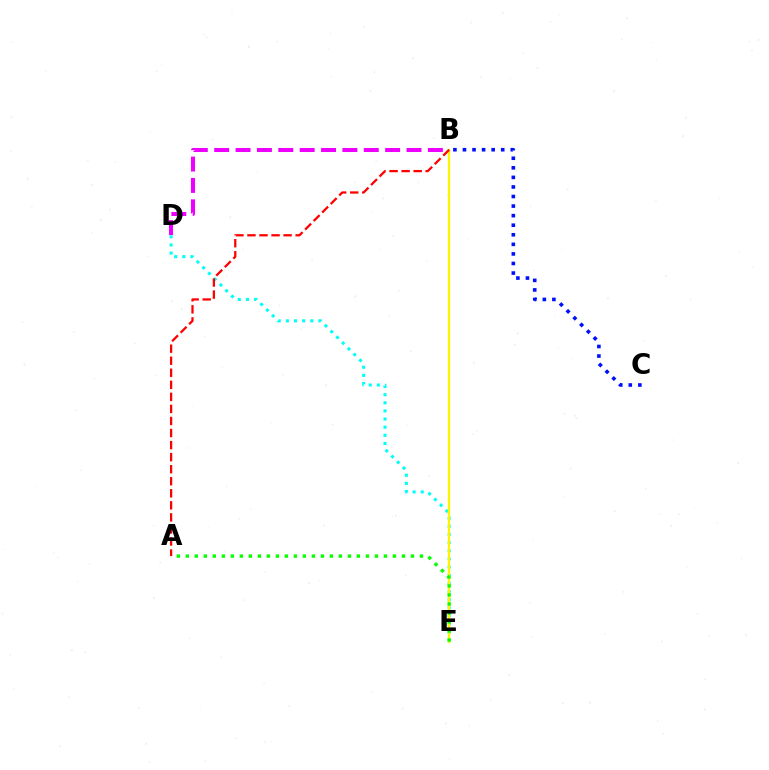{('D', 'E'): [{'color': '#00fff6', 'line_style': 'dotted', 'thickness': 2.21}], ('B', 'D'): [{'color': '#ee00ff', 'line_style': 'dashed', 'thickness': 2.9}], ('B', 'E'): [{'color': '#fcf500', 'line_style': 'solid', 'thickness': 1.64}], ('A', 'B'): [{'color': '#ff0000', 'line_style': 'dashed', 'thickness': 1.64}], ('B', 'C'): [{'color': '#0010ff', 'line_style': 'dotted', 'thickness': 2.6}], ('A', 'E'): [{'color': '#08ff00', 'line_style': 'dotted', 'thickness': 2.45}]}